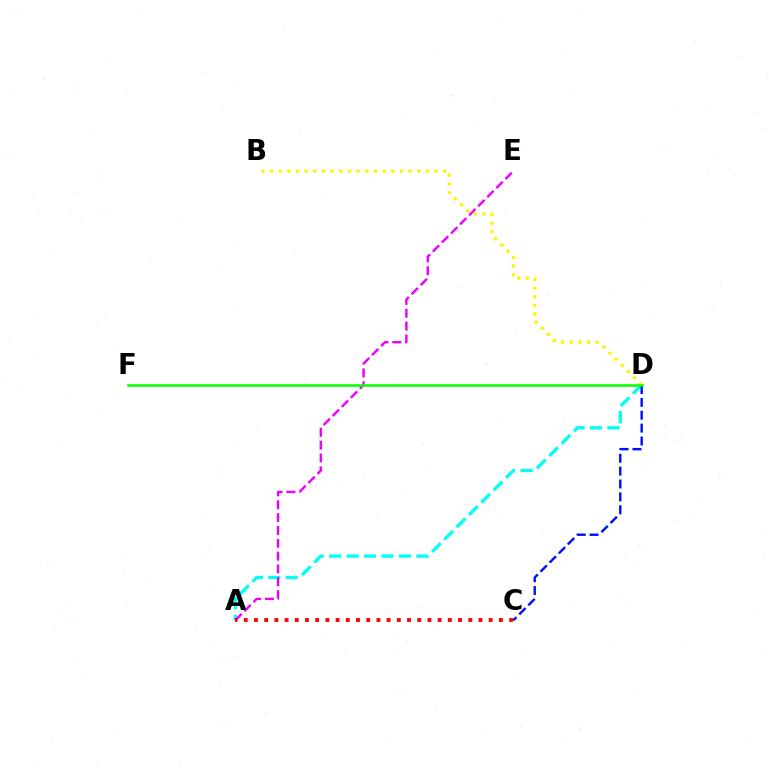{('A', 'D'): [{'color': '#00fff6', 'line_style': 'dashed', 'thickness': 2.37}], ('C', 'D'): [{'color': '#0010ff', 'line_style': 'dashed', 'thickness': 1.75}], ('A', 'E'): [{'color': '#ee00ff', 'line_style': 'dashed', 'thickness': 1.74}], ('B', 'D'): [{'color': '#fcf500', 'line_style': 'dotted', 'thickness': 2.35}], ('D', 'F'): [{'color': '#08ff00', 'line_style': 'solid', 'thickness': 1.83}], ('A', 'C'): [{'color': '#ff0000', 'line_style': 'dotted', 'thickness': 2.77}]}